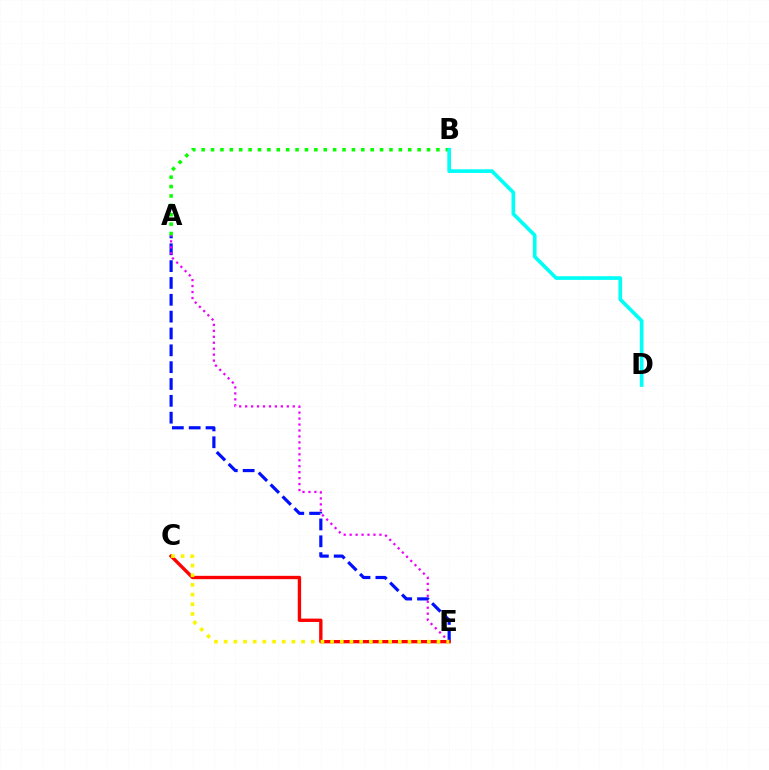{('A', 'E'): [{'color': '#0010ff', 'line_style': 'dashed', 'thickness': 2.29}, {'color': '#ee00ff', 'line_style': 'dotted', 'thickness': 1.62}], ('C', 'E'): [{'color': '#ff0000', 'line_style': 'solid', 'thickness': 2.41}, {'color': '#fcf500', 'line_style': 'dotted', 'thickness': 2.63}], ('A', 'B'): [{'color': '#08ff00', 'line_style': 'dotted', 'thickness': 2.55}], ('B', 'D'): [{'color': '#00fff6', 'line_style': 'solid', 'thickness': 2.64}]}